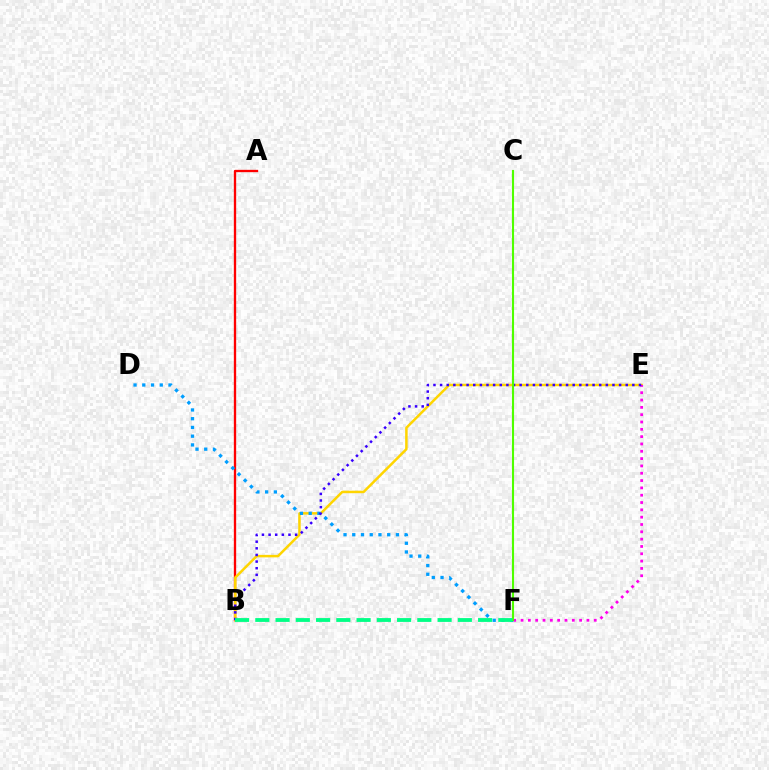{('A', 'B'): [{'color': '#ff0000', 'line_style': 'solid', 'thickness': 1.67}], ('B', 'E'): [{'color': '#ffd500', 'line_style': 'solid', 'thickness': 1.8}, {'color': '#3700ff', 'line_style': 'dotted', 'thickness': 1.8}], ('E', 'F'): [{'color': '#ff00ed', 'line_style': 'dotted', 'thickness': 1.99}], ('D', 'F'): [{'color': '#009eff', 'line_style': 'dotted', 'thickness': 2.37}], ('C', 'F'): [{'color': '#4fff00', 'line_style': 'solid', 'thickness': 1.52}], ('B', 'F'): [{'color': '#00ff86', 'line_style': 'dashed', 'thickness': 2.75}]}